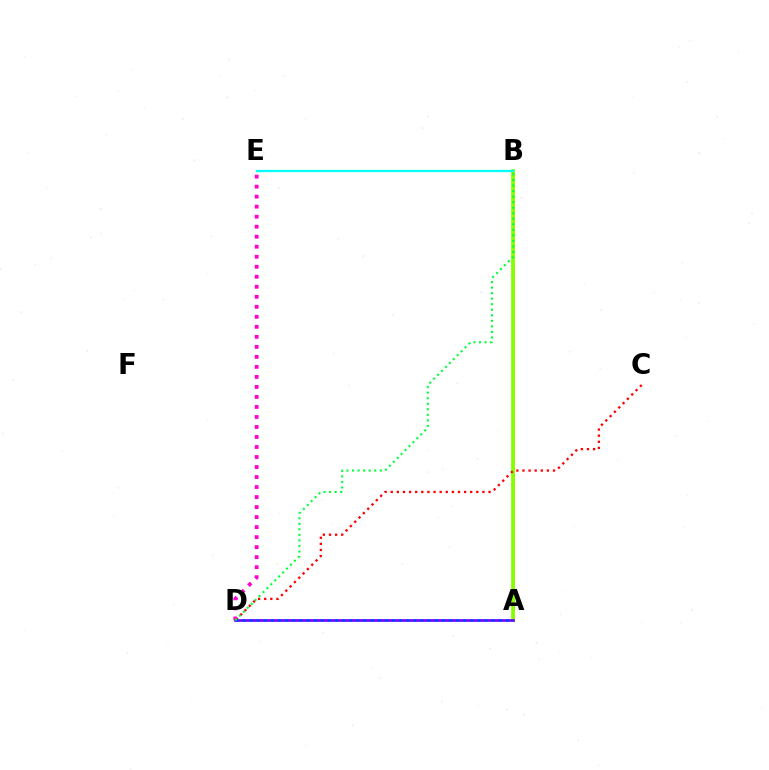{('A', 'B'): [{'color': '#ffbd00', 'line_style': 'solid', 'thickness': 1.89}, {'color': '#84ff00', 'line_style': 'solid', 'thickness': 2.68}], ('A', 'D'): [{'color': '#7200ff', 'line_style': 'solid', 'thickness': 1.94}, {'color': '#004bff', 'line_style': 'dotted', 'thickness': 1.93}], ('C', 'D'): [{'color': '#ff0000', 'line_style': 'dotted', 'thickness': 1.66}], ('B', 'E'): [{'color': '#00fff6', 'line_style': 'solid', 'thickness': 1.61}], ('D', 'E'): [{'color': '#ff00cf', 'line_style': 'dotted', 'thickness': 2.72}], ('B', 'D'): [{'color': '#00ff39', 'line_style': 'dotted', 'thickness': 1.51}]}